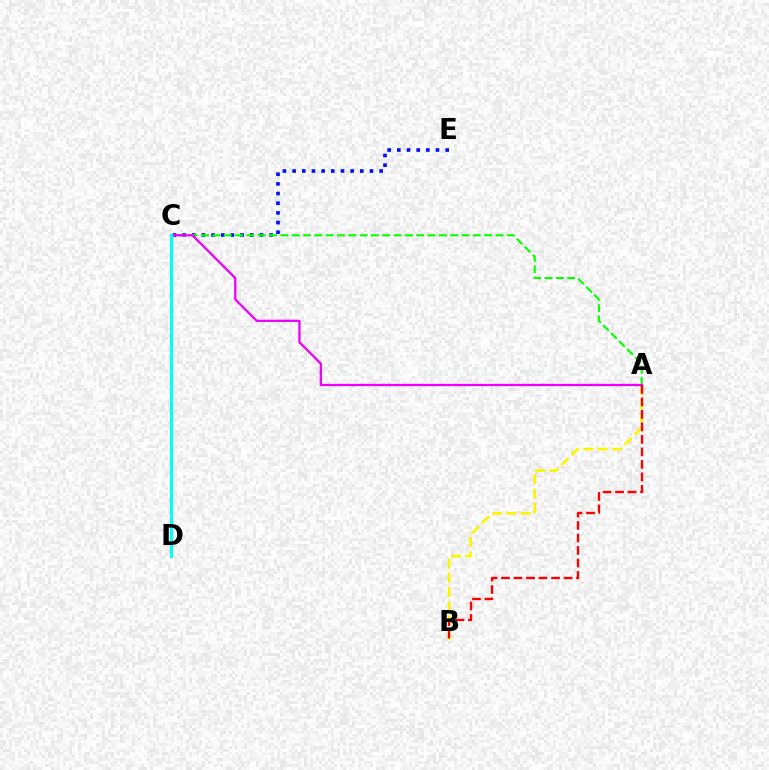{('A', 'B'): [{'color': '#fcf500', 'line_style': 'dashed', 'thickness': 1.94}, {'color': '#ff0000', 'line_style': 'dashed', 'thickness': 1.7}], ('C', 'E'): [{'color': '#0010ff', 'line_style': 'dotted', 'thickness': 2.63}], ('A', 'C'): [{'color': '#08ff00', 'line_style': 'dashed', 'thickness': 1.54}, {'color': '#ee00ff', 'line_style': 'solid', 'thickness': 1.64}], ('C', 'D'): [{'color': '#00fff6', 'line_style': 'solid', 'thickness': 2.25}]}